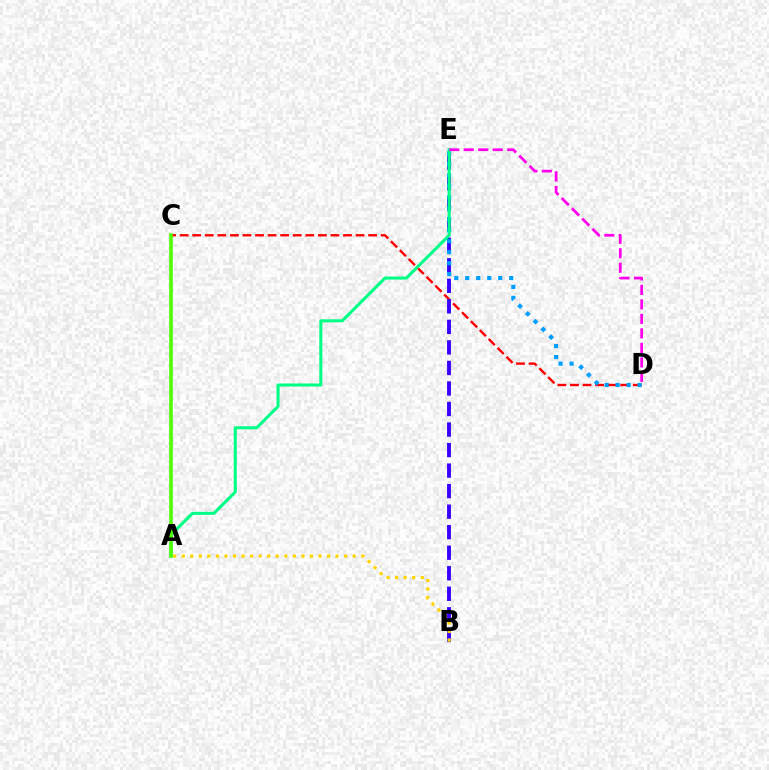{('C', 'D'): [{'color': '#ff0000', 'line_style': 'dashed', 'thickness': 1.71}], ('B', 'E'): [{'color': '#3700ff', 'line_style': 'dashed', 'thickness': 2.79}], ('D', 'E'): [{'color': '#009eff', 'line_style': 'dotted', 'thickness': 2.98}, {'color': '#ff00ed', 'line_style': 'dashed', 'thickness': 1.97}], ('A', 'E'): [{'color': '#00ff86', 'line_style': 'solid', 'thickness': 2.2}], ('A', 'C'): [{'color': '#4fff00', 'line_style': 'solid', 'thickness': 2.54}], ('A', 'B'): [{'color': '#ffd500', 'line_style': 'dotted', 'thickness': 2.32}]}